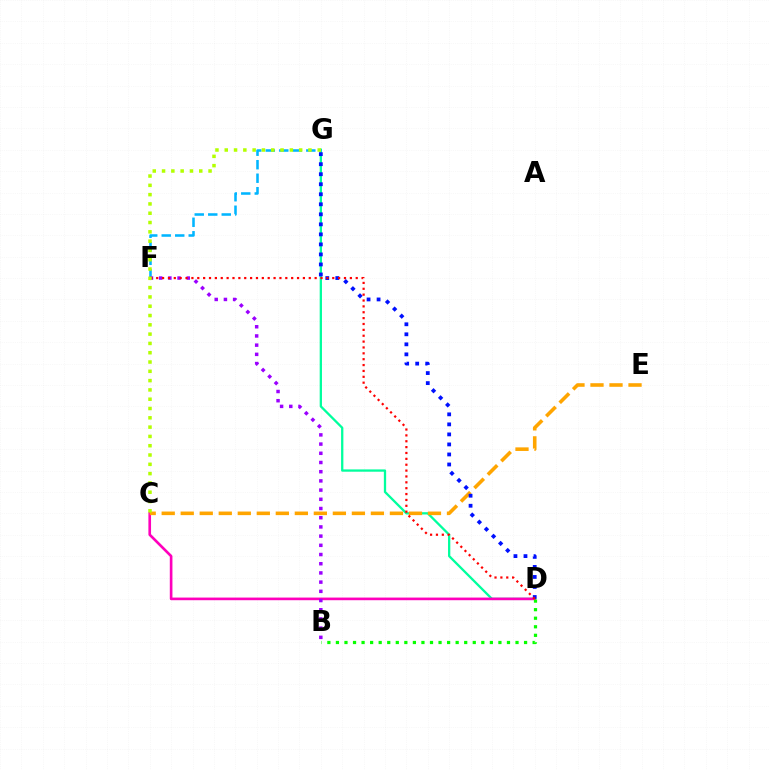{('D', 'G'): [{'color': '#00ff9d', 'line_style': 'solid', 'thickness': 1.65}, {'color': '#0010ff', 'line_style': 'dotted', 'thickness': 2.72}], ('C', 'D'): [{'color': '#ff00bd', 'line_style': 'solid', 'thickness': 1.9}], ('F', 'G'): [{'color': '#00b5ff', 'line_style': 'dashed', 'thickness': 1.83}], ('C', 'E'): [{'color': '#ffa500', 'line_style': 'dashed', 'thickness': 2.58}], ('B', 'F'): [{'color': '#9b00ff', 'line_style': 'dotted', 'thickness': 2.5}], ('B', 'D'): [{'color': '#08ff00', 'line_style': 'dotted', 'thickness': 2.32}], ('D', 'F'): [{'color': '#ff0000', 'line_style': 'dotted', 'thickness': 1.59}], ('C', 'G'): [{'color': '#b3ff00', 'line_style': 'dotted', 'thickness': 2.53}]}